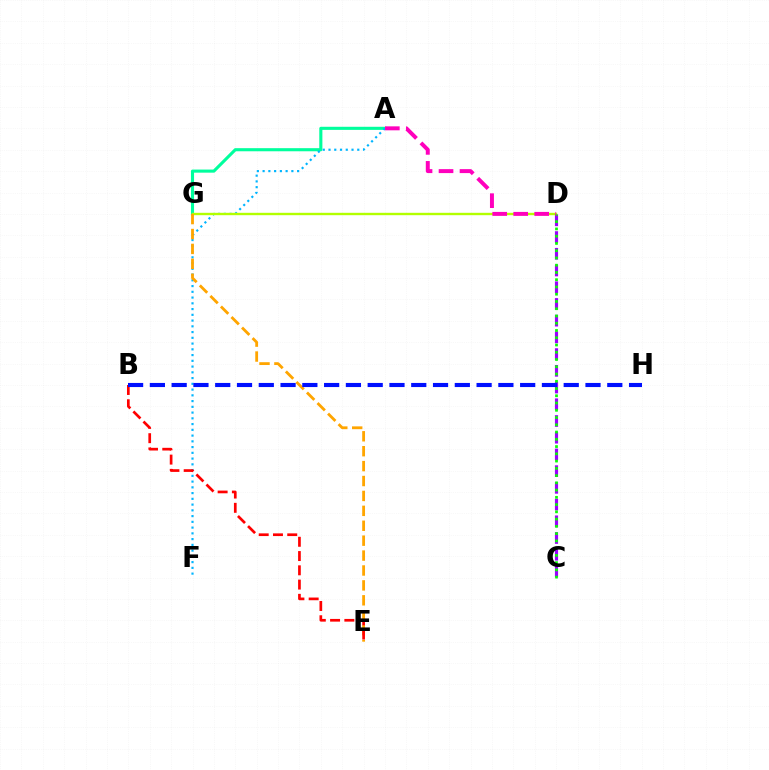{('A', 'G'): [{'color': '#00ff9d', 'line_style': 'solid', 'thickness': 2.23}], ('A', 'F'): [{'color': '#00b5ff', 'line_style': 'dotted', 'thickness': 1.56}], ('D', 'G'): [{'color': '#b3ff00', 'line_style': 'solid', 'thickness': 1.72}], ('E', 'G'): [{'color': '#ffa500', 'line_style': 'dashed', 'thickness': 2.03}], ('C', 'D'): [{'color': '#9b00ff', 'line_style': 'dashed', 'thickness': 2.27}, {'color': '#08ff00', 'line_style': 'dotted', 'thickness': 1.97}], ('B', 'E'): [{'color': '#ff0000', 'line_style': 'dashed', 'thickness': 1.94}], ('A', 'D'): [{'color': '#ff00bd', 'line_style': 'dashed', 'thickness': 2.85}], ('B', 'H'): [{'color': '#0010ff', 'line_style': 'dashed', 'thickness': 2.96}]}